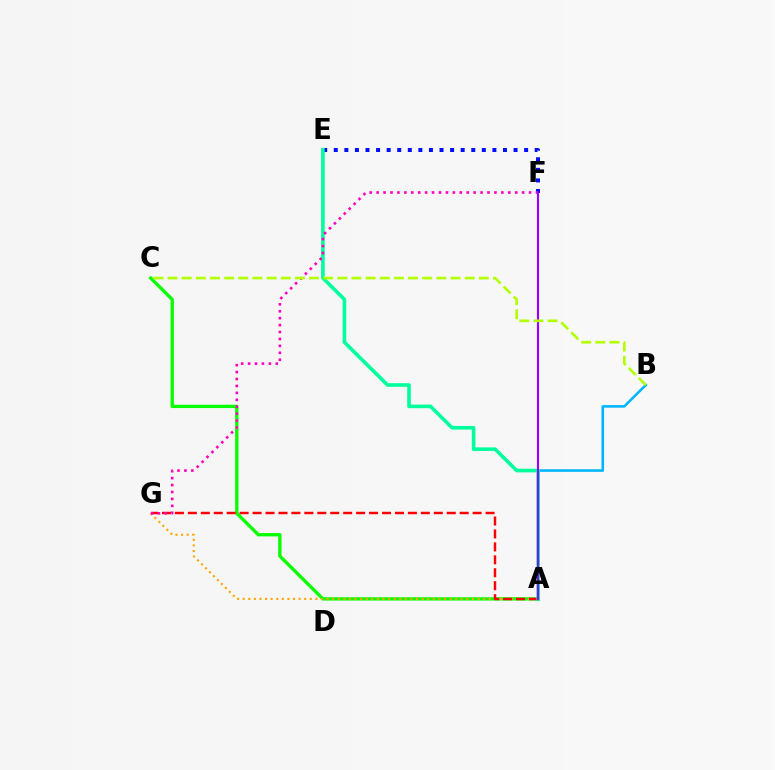{('A', 'C'): [{'color': '#08ff00', 'line_style': 'solid', 'thickness': 2.4}], ('A', 'G'): [{'color': '#ffa500', 'line_style': 'dotted', 'thickness': 1.52}, {'color': '#ff0000', 'line_style': 'dashed', 'thickness': 1.76}], ('E', 'F'): [{'color': '#0010ff', 'line_style': 'dotted', 'thickness': 2.87}], ('A', 'B'): [{'color': '#00b5ff', 'line_style': 'solid', 'thickness': 1.85}], ('A', 'E'): [{'color': '#00ff9d', 'line_style': 'solid', 'thickness': 2.61}], ('F', 'G'): [{'color': '#ff00bd', 'line_style': 'dotted', 'thickness': 1.88}], ('A', 'F'): [{'color': '#9b00ff', 'line_style': 'solid', 'thickness': 1.52}], ('B', 'C'): [{'color': '#b3ff00', 'line_style': 'dashed', 'thickness': 1.92}]}